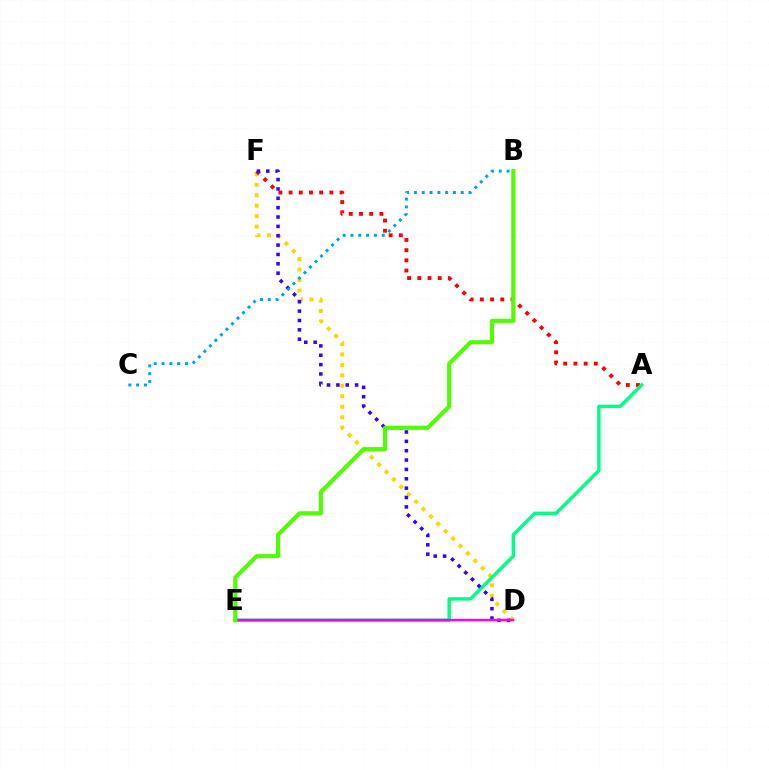{('D', 'F'): [{'color': '#ffd500', 'line_style': 'dotted', 'thickness': 2.84}, {'color': '#3700ff', 'line_style': 'dotted', 'thickness': 2.54}], ('A', 'F'): [{'color': '#ff0000', 'line_style': 'dotted', 'thickness': 2.77}], ('A', 'E'): [{'color': '#00ff86', 'line_style': 'solid', 'thickness': 2.48}], ('D', 'E'): [{'color': '#ff00ed', 'line_style': 'solid', 'thickness': 1.75}], ('B', 'C'): [{'color': '#009eff', 'line_style': 'dotted', 'thickness': 2.12}], ('B', 'E'): [{'color': '#4fff00', 'line_style': 'solid', 'thickness': 2.98}]}